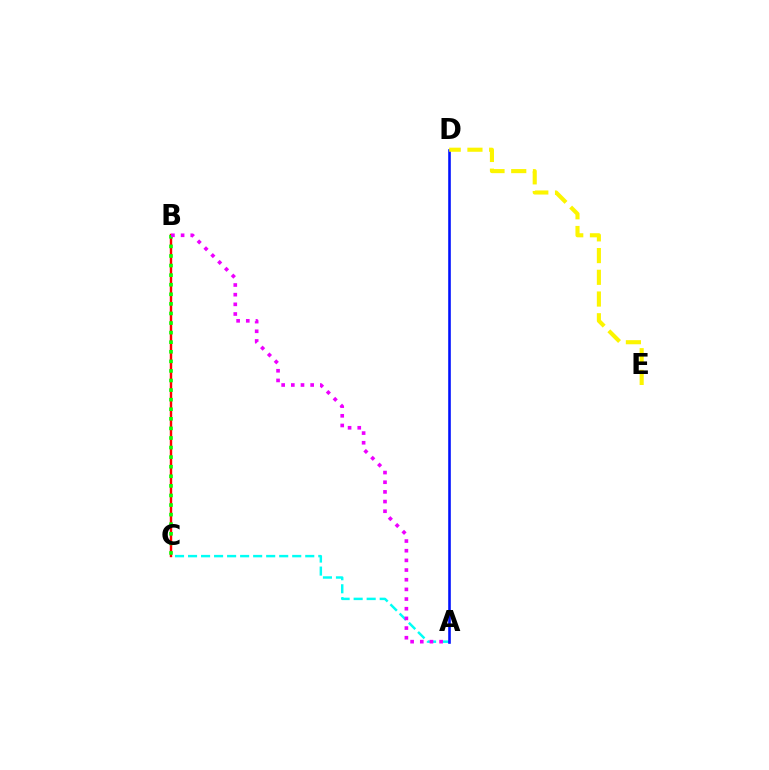{('A', 'C'): [{'color': '#00fff6', 'line_style': 'dashed', 'thickness': 1.77}], ('A', 'D'): [{'color': '#0010ff', 'line_style': 'solid', 'thickness': 1.87}], ('B', 'C'): [{'color': '#ff0000', 'line_style': 'solid', 'thickness': 1.75}, {'color': '#08ff00', 'line_style': 'dotted', 'thickness': 2.6}], ('D', 'E'): [{'color': '#fcf500', 'line_style': 'dashed', 'thickness': 2.95}], ('A', 'B'): [{'color': '#ee00ff', 'line_style': 'dotted', 'thickness': 2.63}]}